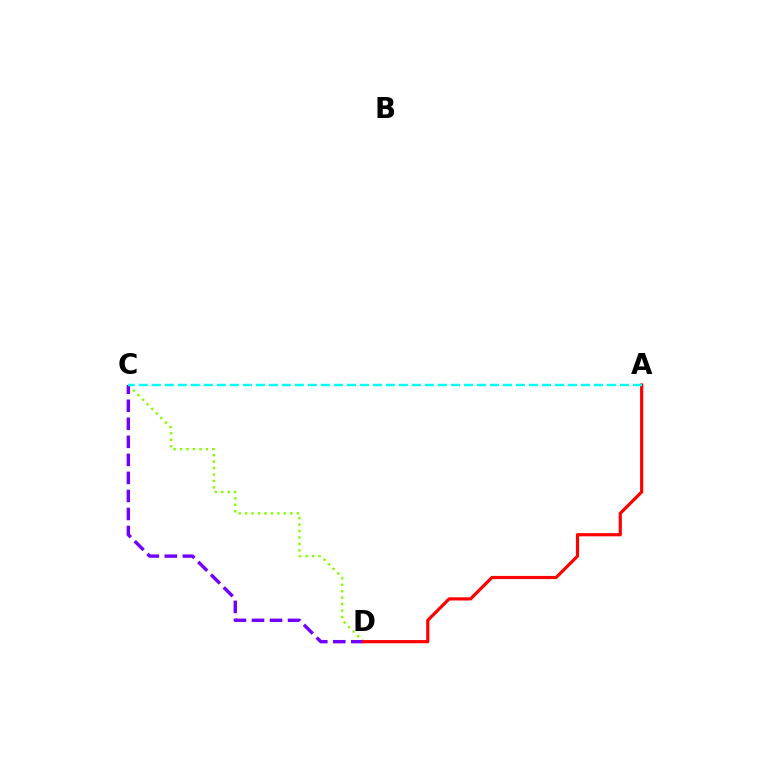{('C', 'D'): [{'color': '#84ff00', 'line_style': 'dotted', 'thickness': 1.75}, {'color': '#7200ff', 'line_style': 'dashed', 'thickness': 2.45}], ('A', 'D'): [{'color': '#ff0000', 'line_style': 'solid', 'thickness': 2.29}], ('A', 'C'): [{'color': '#00fff6', 'line_style': 'dashed', 'thickness': 1.77}]}